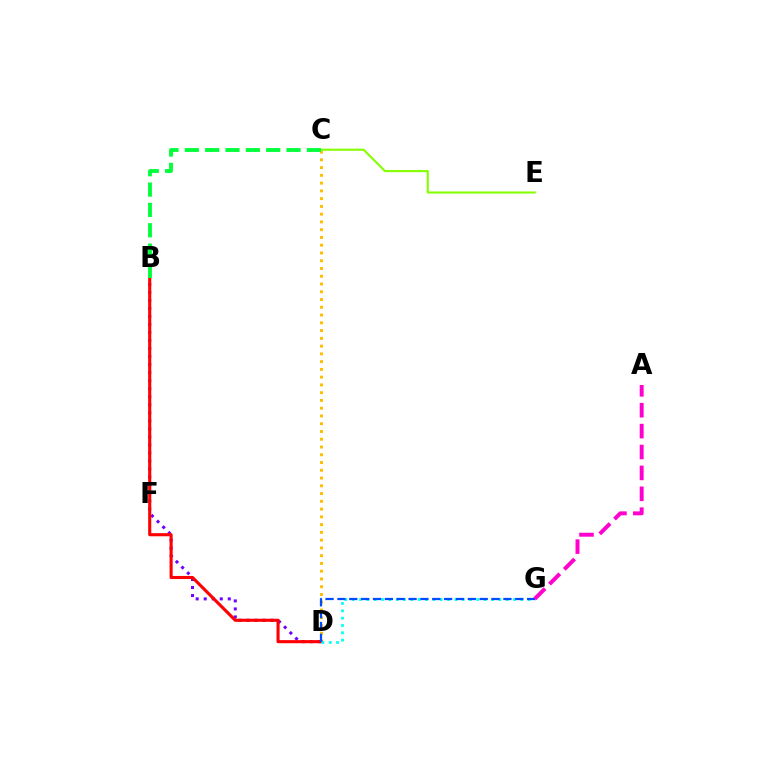{('B', 'D'): [{'color': '#7200ff', 'line_style': 'dotted', 'thickness': 2.18}, {'color': '#ff0000', 'line_style': 'solid', 'thickness': 2.23}], ('C', 'D'): [{'color': '#ffbd00', 'line_style': 'dotted', 'thickness': 2.11}], ('C', 'E'): [{'color': '#84ff00', 'line_style': 'solid', 'thickness': 1.51}], ('B', 'C'): [{'color': '#00ff39', 'line_style': 'dashed', 'thickness': 2.76}], ('D', 'G'): [{'color': '#00fff6', 'line_style': 'dotted', 'thickness': 1.99}, {'color': '#004bff', 'line_style': 'dashed', 'thickness': 1.61}], ('A', 'G'): [{'color': '#ff00cf', 'line_style': 'dashed', 'thickness': 2.84}]}